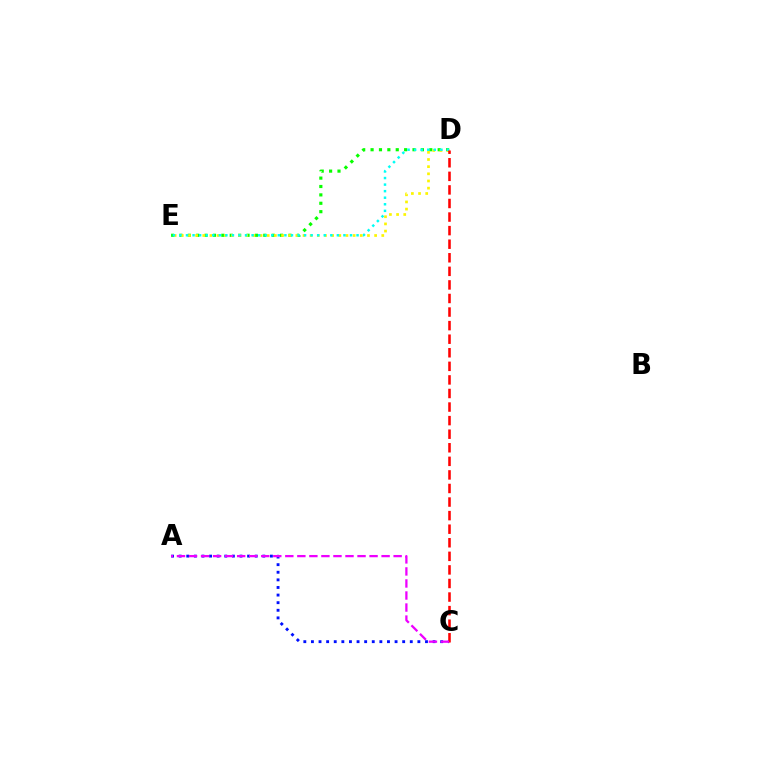{('A', 'C'): [{'color': '#0010ff', 'line_style': 'dotted', 'thickness': 2.07}, {'color': '#ee00ff', 'line_style': 'dashed', 'thickness': 1.63}], ('D', 'E'): [{'color': '#08ff00', 'line_style': 'dotted', 'thickness': 2.28}, {'color': '#fcf500', 'line_style': 'dotted', 'thickness': 1.95}, {'color': '#00fff6', 'line_style': 'dotted', 'thickness': 1.78}], ('C', 'D'): [{'color': '#ff0000', 'line_style': 'dashed', 'thickness': 1.84}]}